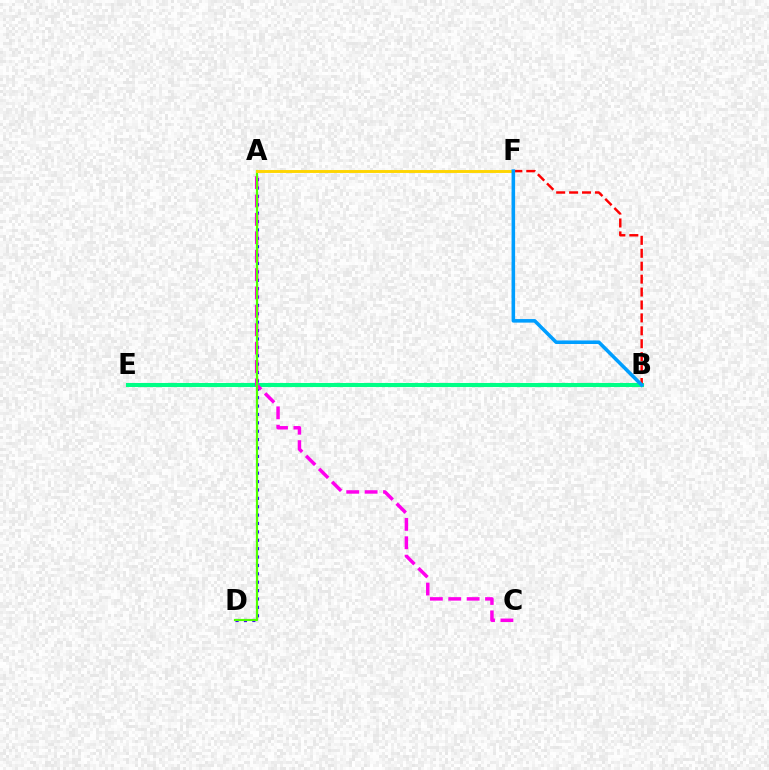{('B', 'E'): [{'color': '#00ff86', 'line_style': 'solid', 'thickness': 2.92}], ('A', 'D'): [{'color': '#3700ff', 'line_style': 'dotted', 'thickness': 2.28}, {'color': '#4fff00', 'line_style': 'solid', 'thickness': 1.57}], ('B', 'F'): [{'color': '#ff0000', 'line_style': 'dashed', 'thickness': 1.76}, {'color': '#009eff', 'line_style': 'solid', 'thickness': 2.56}], ('A', 'C'): [{'color': '#ff00ed', 'line_style': 'dashed', 'thickness': 2.5}], ('A', 'F'): [{'color': '#ffd500', 'line_style': 'solid', 'thickness': 2.1}]}